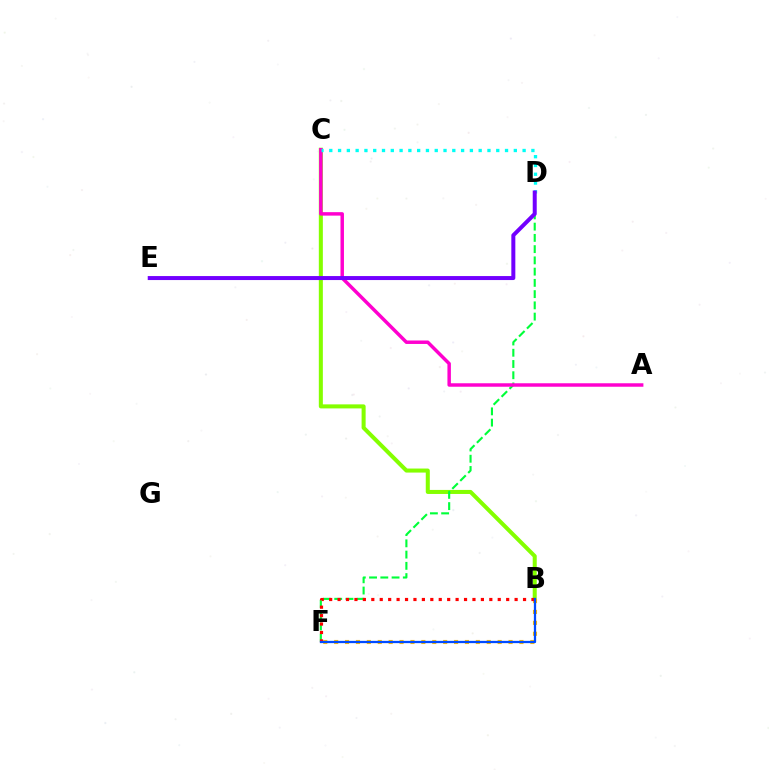{('B', 'C'): [{'color': '#84ff00', 'line_style': 'solid', 'thickness': 2.91}], ('B', 'F'): [{'color': '#ffbd00', 'line_style': 'dotted', 'thickness': 2.96}, {'color': '#ff0000', 'line_style': 'dotted', 'thickness': 2.29}, {'color': '#004bff', 'line_style': 'solid', 'thickness': 1.64}], ('D', 'F'): [{'color': '#00ff39', 'line_style': 'dashed', 'thickness': 1.53}], ('A', 'C'): [{'color': '#ff00cf', 'line_style': 'solid', 'thickness': 2.5}], ('C', 'D'): [{'color': '#00fff6', 'line_style': 'dotted', 'thickness': 2.39}], ('D', 'E'): [{'color': '#7200ff', 'line_style': 'solid', 'thickness': 2.88}]}